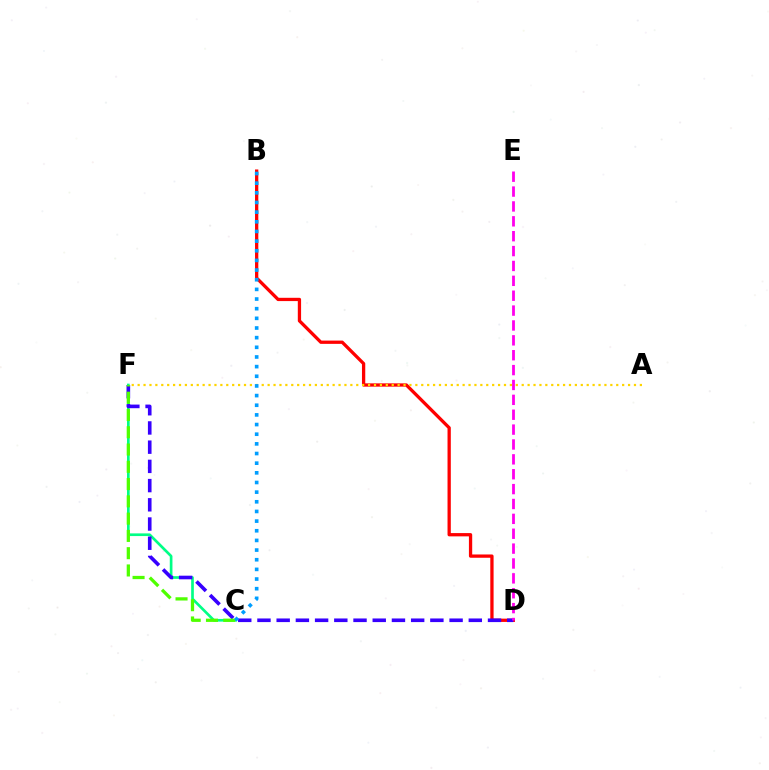{('C', 'F'): [{'color': '#00ff86', 'line_style': 'solid', 'thickness': 1.93}, {'color': '#4fff00', 'line_style': 'dashed', 'thickness': 2.35}], ('B', 'D'): [{'color': '#ff0000', 'line_style': 'solid', 'thickness': 2.36}], ('A', 'F'): [{'color': '#ffd500', 'line_style': 'dotted', 'thickness': 1.61}], ('D', 'F'): [{'color': '#3700ff', 'line_style': 'dashed', 'thickness': 2.61}], ('D', 'E'): [{'color': '#ff00ed', 'line_style': 'dashed', 'thickness': 2.02}], ('B', 'C'): [{'color': '#009eff', 'line_style': 'dotted', 'thickness': 2.62}]}